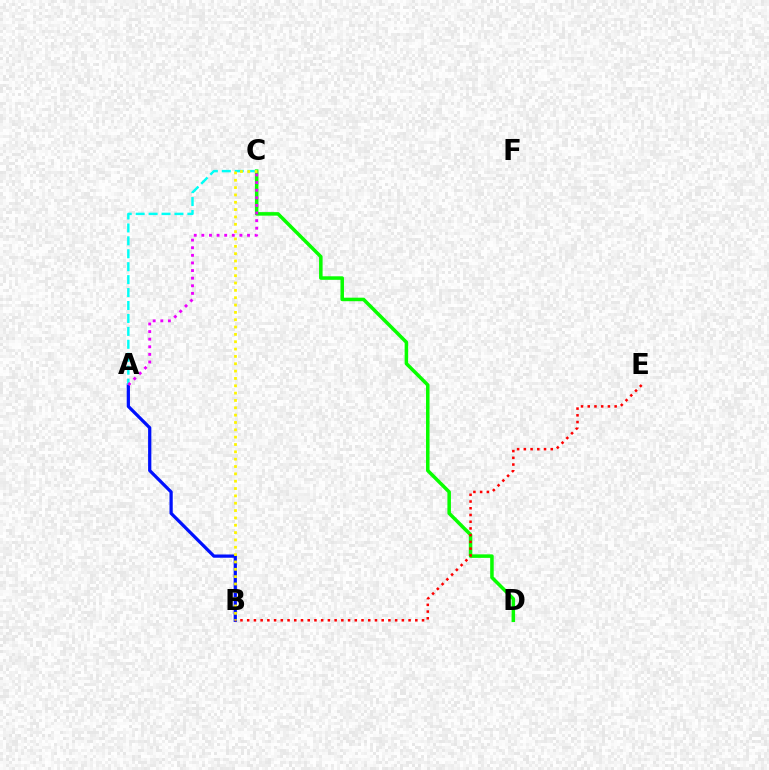{('C', 'D'): [{'color': '#08ff00', 'line_style': 'solid', 'thickness': 2.53}], ('A', 'B'): [{'color': '#0010ff', 'line_style': 'solid', 'thickness': 2.34}], ('A', 'C'): [{'color': '#00fff6', 'line_style': 'dashed', 'thickness': 1.76}, {'color': '#ee00ff', 'line_style': 'dotted', 'thickness': 2.07}], ('B', 'E'): [{'color': '#ff0000', 'line_style': 'dotted', 'thickness': 1.83}], ('B', 'C'): [{'color': '#fcf500', 'line_style': 'dotted', 'thickness': 1.99}]}